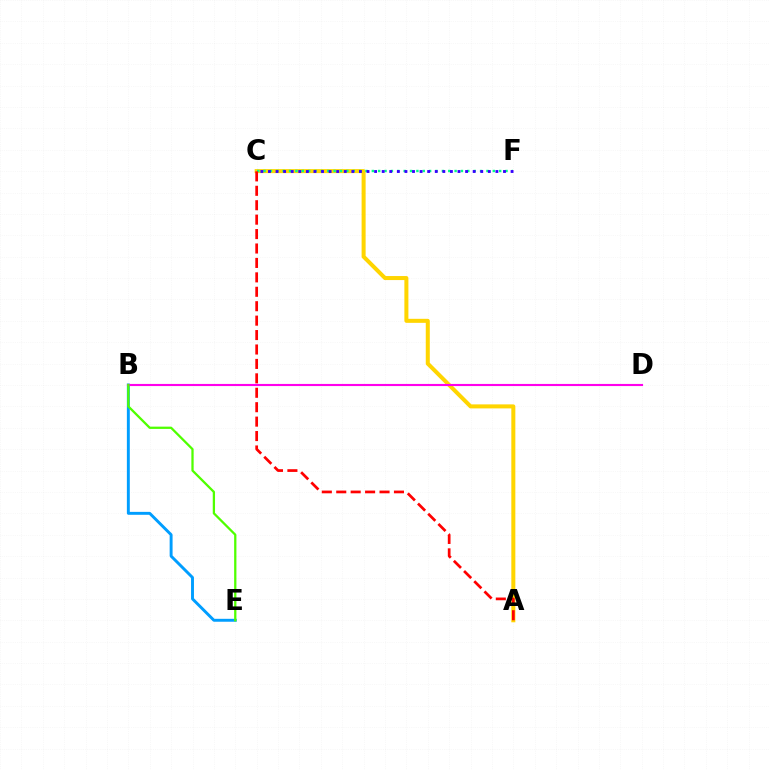{('A', 'C'): [{'color': '#ffd500', 'line_style': 'solid', 'thickness': 2.9}, {'color': '#ff0000', 'line_style': 'dashed', 'thickness': 1.96}], ('B', 'E'): [{'color': '#009eff', 'line_style': 'solid', 'thickness': 2.11}, {'color': '#4fff00', 'line_style': 'solid', 'thickness': 1.64}], ('C', 'F'): [{'color': '#00ff86', 'line_style': 'dotted', 'thickness': 1.73}, {'color': '#3700ff', 'line_style': 'dotted', 'thickness': 2.06}], ('B', 'D'): [{'color': '#ff00ed', 'line_style': 'solid', 'thickness': 1.53}]}